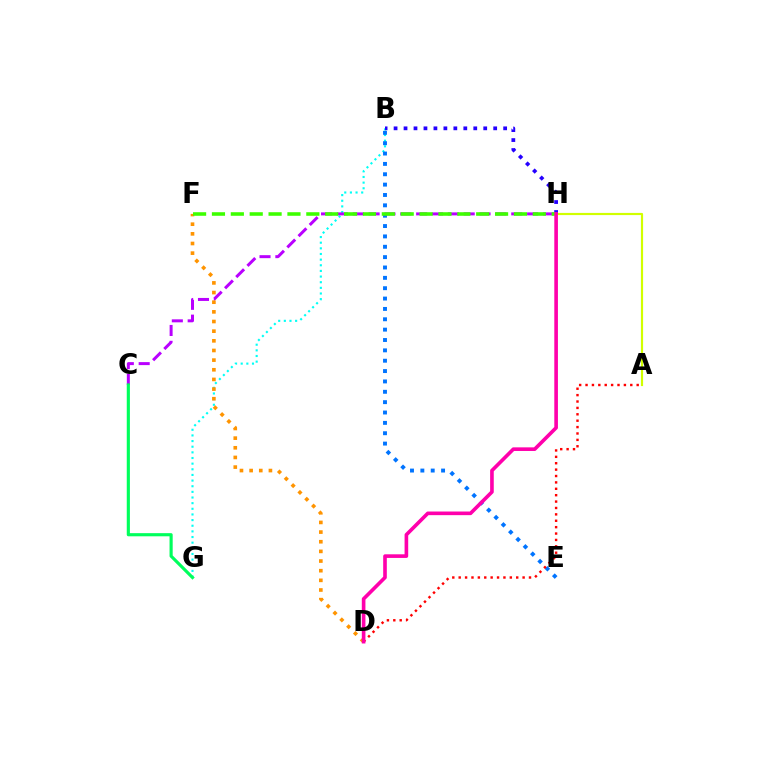{('B', 'G'): [{'color': '#00fff6', 'line_style': 'dotted', 'thickness': 1.53}], ('B', 'E'): [{'color': '#0074ff', 'line_style': 'dotted', 'thickness': 2.81}], ('A', 'H'): [{'color': '#d1ff00', 'line_style': 'solid', 'thickness': 1.57}], ('C', 'H'): [{'color': '#b900ff', 'line_style': 'dashed', 'thickness': 2.15}], ('D', 'F'): [{'color': '#ff9400', 'line_style': 'dotted', 'thickness': 2.62}], ('A', 'D'): [{'color': '#ff0000', 'line_style': 'dotted', 'thickness': 1.74}], ('C', 'G'): [{'color': '#00ff5c', 'line_style': 'solid', 'thickness': 2.27}], ('B', 'H'): [{'color': '#2500ff', 'line_style': 'dotted', 'thickness': 2.71}], ('F', 'H'): [{'color': '#3dff00', 'line_style': 'dashed', 'thickness': 2.56}], ('D', 'H'): [{'color': '#ff00ac', 'line_style': 'solid', 'thickness': 2.61}]}